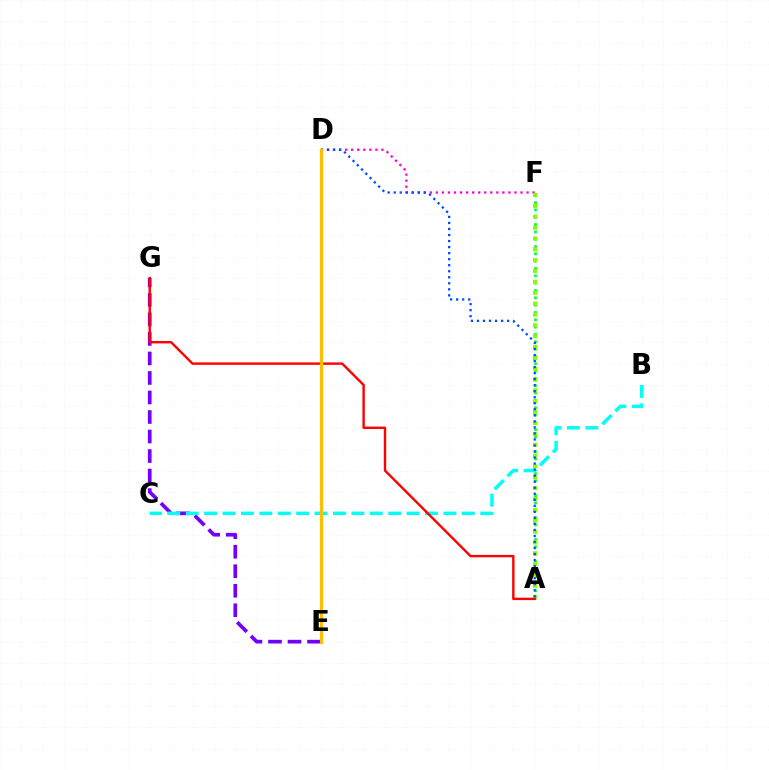{('E', 'G'): [{'color': '#7200ff', 'line_style': 'dashed', 'thickness': 2.65}], ('B', 'C'): [{'color': '#00fff6', 'line_style': 'dashed', 'thickness': 2.5}], ('D', 'F'): [{'color': '#ff00cf', 'line_style': 'dotted', 'thickness': 1.64}], ('A', 'F'): [{'color': '#00ff39', 'line_style': 'dotted', 'thickness': 1.99}, {'color': '#84ff00', 'line_style': 'dotted', 'thickness': 2.95}], ('A', 'G'): [{'color': '#ff0000', 'line_style': 'solid', 'thickness': 1.72}], ('A', 'D'): [{'color': '#004bff', 'line_style': 'dotted', 'thickness': 1.64}], ('D', 'E'): [{'color': '#ffbd00', 'line_style': 'solid', 'thickness': 2.29}]}